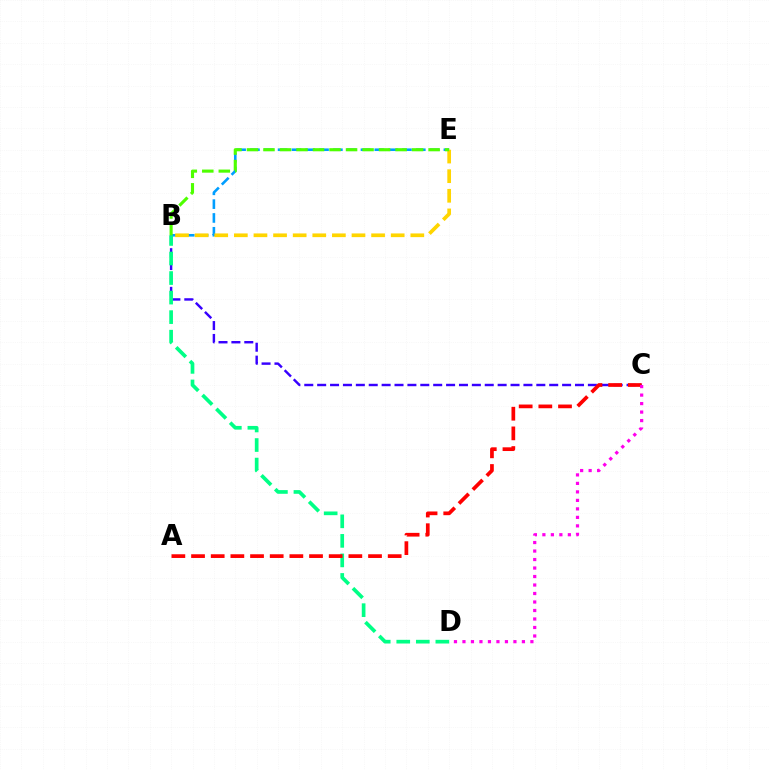{('B', 'C'): [{'color': '#3700ff', 'line_style': 'dashed', 'thickness': 1.75}], ('B', 'E'): [{'color': '#009eff', 'line_style': 'dashed', 'thickness': 1.88}, {'color': '#ffd500', 'line_style': 'dashed', 'thickness': 2.66}, {'color': '#4fff00', 'line_style': 'dashed', 'thickness': 2.24}], ('B', 'D'): [{'color': '#00ff86', 'line_style': 'dashed', 'thickness': 2.65}], ('A', 'C'): [{'color': '#ff0000', 'line_style': 'dashed', 'thickness': 2.67}], ('C', 'D'): [{'color': '#ff00ed', 'line_style': 'dotted', 'thickness': 2.31}]}